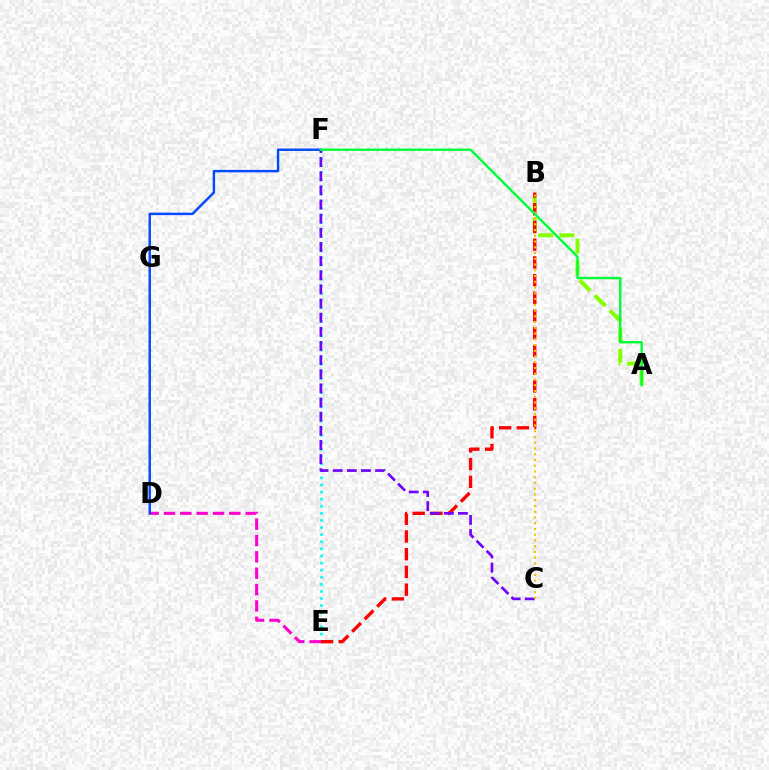{('E', 'F'): [{'color': '#00fff6', 'line_style': 'dotted', 'thickness': 1.93}], ('D', 'E'): [{'color': '#ff00cf', 'line_style': 'dashed', 'thickness': 2.22}], ('D', 'F'): [{'color': '#004bff', 'line_style': 'solid', 'thickness': 1.76}], ('A', 'B'): [{'color': '#84ff00', 'line_style': 'dashed', 'thickness': 2.9}], ('B', 'E'): [{'color': '#ff0000', 'line_style': 'dashed', 'thickness': 2.41}], ('C', 'F'): [{'color': '#7200ff', 'line_style': 'dashed', 'thickness': 1.92}], ('B', 'C'): [{'color': '#ffbd00', 'line_style': 'dotted', 'thickness': 1.56}], ('A', 'F'): [{'color': '#00ff39', 'line_style': 'solid', 'thickness': 1.72}]}